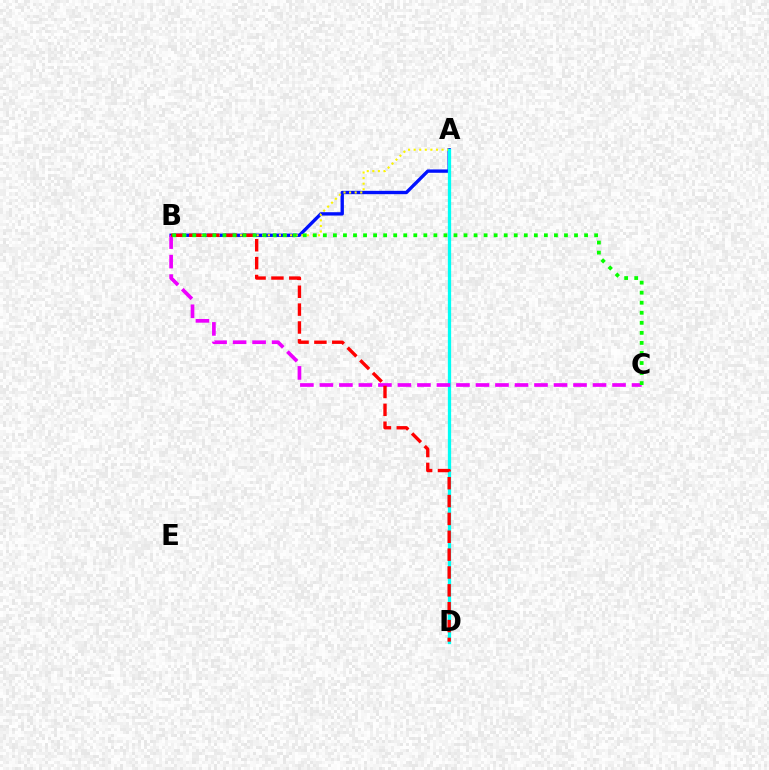{('A', 'B'): [{'color': '#0010ff', 'line_style': 'solid', 'thickness': 2.41}, {'color': '#fcf500', 'line_style': 'dotted', 'thickness': 1.52}], ('A', 'D'): [{'color': '#00fff6', 'line_style': 'solid', 'thickness': 2.36}], ('B', 'C'): [{'color': '#ee00ff', 'line_style': 'dashed', 'thickness': 2.65}, {'color': '#08ff00', 'line_style': 'dotted', 'thickness': 2.73}], ('B', 'D'): [{'color': '#ff0000', 'line_style': 'dashed', 'thickness': 2.43}]}